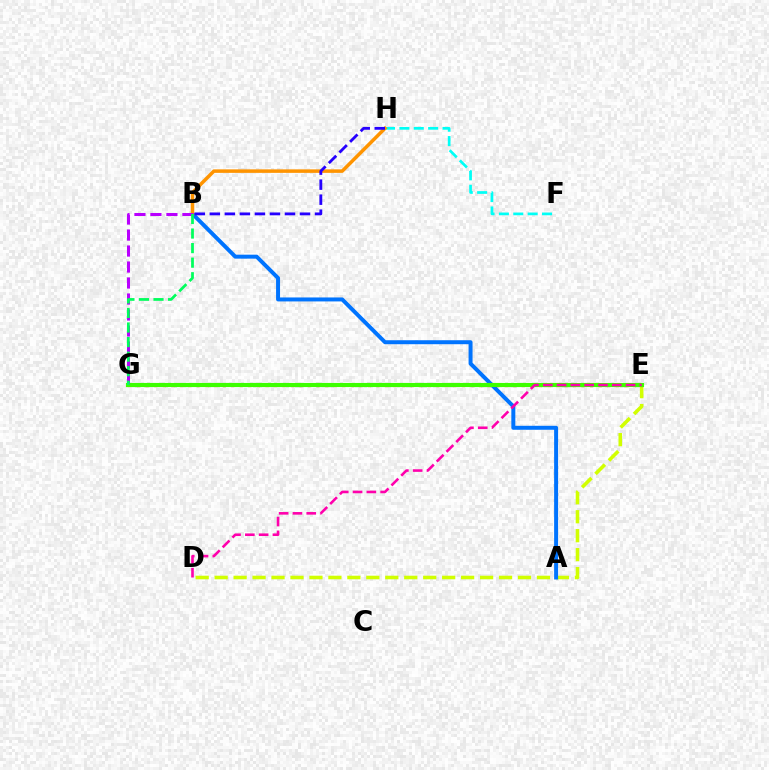{('F', 'H'): [{'color': '#00fff6', 'line_style': 'dashed', 'thickness': 1.95}], ('D', 'E'): [{'color': '#d1ff00', 'line_style': 'dashed', 'thickness': 2.58}, {'color': '#ff00ac', 'line_style': 'dashed', 'thickness': 1.87}], ('A', 'B'): [{'color': '#0074ff', 'line_style': 'solid', 'thickness': 2.86}], ('E', 'G'): [{'color': '#ff0000', 'line_style': 'dotted', 'thickness': 2.32}, {'color': '#3dff00', 'line_style': 'solid', 'thickness': 2.97}], ('B', 'H'): [{'color': '#ff9400', 'line_style': 'solid', 'thickness': 2.52}, {'color': '#2500ff', 'line_style': 'dashed', 'thickness': 2.04}], ('B', 'G'): [{'color': '#b900ff', 'line_style': 'dashed', 'thickness': 2.17}, {'color': '#00ff5c', 'line_style': 'dashed', 'thickness': 1.98}]}